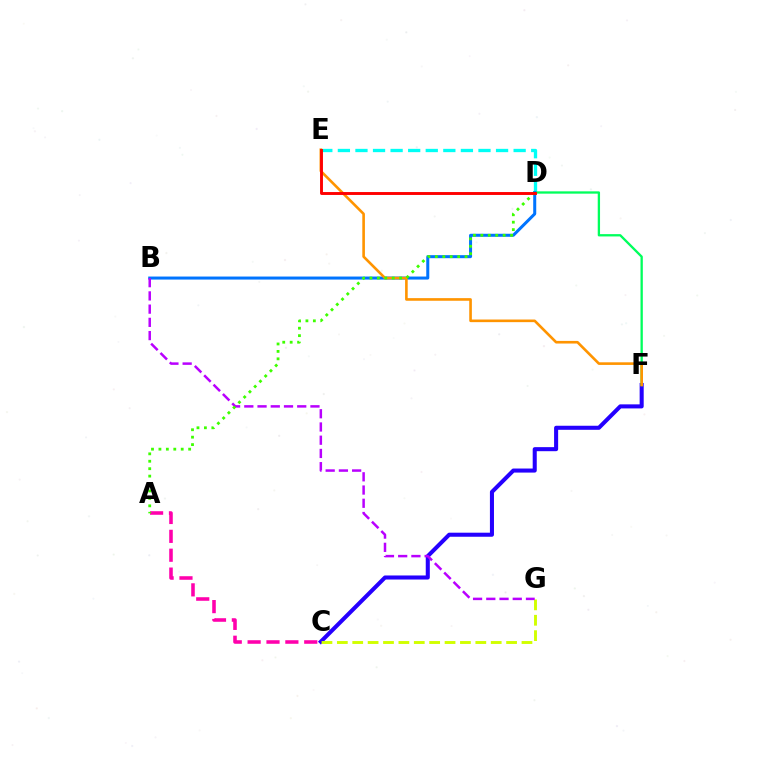{('C', 'F'): [{'color': '#2500ff', 'line_style': 'solid', 'thickness': 2.92}], ('A', 'C'): [{'color': '#ff00ac', 'line_style': 'dashed', 'thickness': 2.56}], ('D', 'E'): [{'color': '#00fff6', 'line_style': 'dashed', 'thickness': 2.39}, {'color': '#ff0000', 'line_style': 'solid', 'thickness': 2.09}], ('D', 'F'): [{'color': '#00ff5c', 'line_style': 'solid', 'thickness': 1.67}], ('B', 'D'): [{'color': '#0074ff', 'line_style': 'solid', 'thickness': 2.18}], ('C', 'G'): [{'color': '#d1ff00', 'line_style': 'dashed', 'thickness': 2.09}], ('E', 'F'): [{'color': '#ff9400', 'line_style': 'solid', 'thickness': 1.89}], ('B', 'G'): [{'color': '#b900ff', 'line_style': 'dashed', 'thickness': 1.8}], ('A', 'D'): [{'color': '#3dff00', 'line_style': 'dotted', 'thickness': 2.02}]}